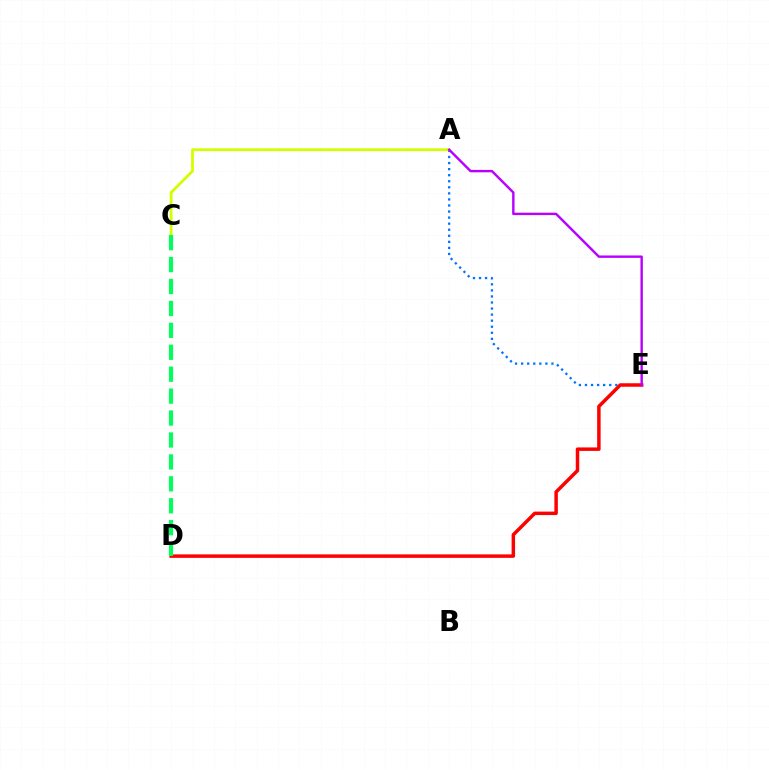{('A', 'E'): [{'color': '#0074ff', 'line_style': 'dotted', 'thickness': 1.65}, {'color': '#b900ff', 'line_style': 'solid', 'thickness': 1.73}], ('D', 'E'): [{'color': '#ff0000', 'line_style': 'solid', 'thickness': 2.51}], ('A', 'C'): [{'color': '#d1ff00', 'line_style': 'solid', 'thickness': 2.0}], ('C', 'D'): [{'color': '#00ff5c', 'line_style': 'dashed', 'thickness': 2.98}]}